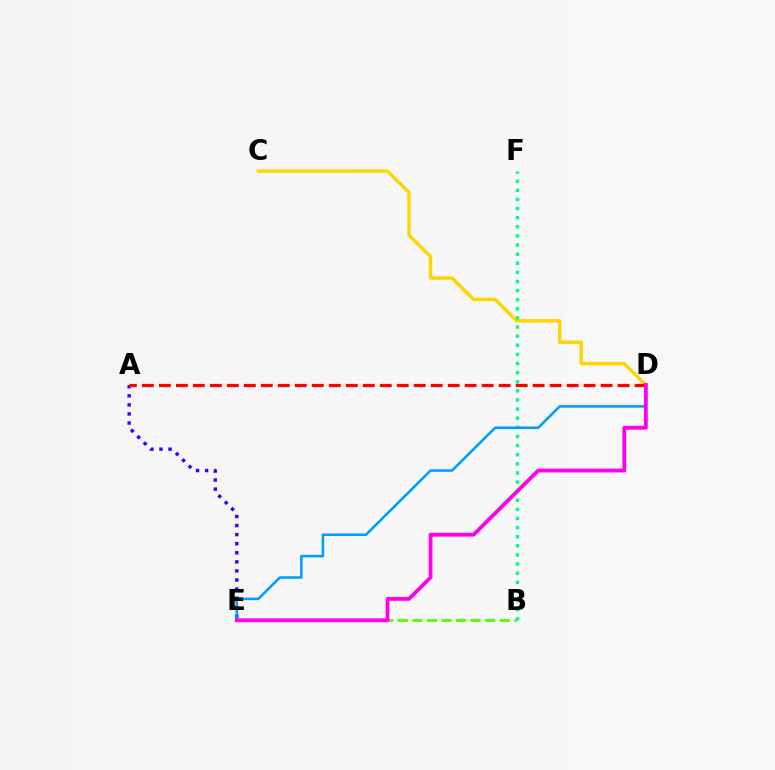{('B', 'E'): [{'color': '#4fff00', 'line_style': 'dashed', 'thickness': 1.98}], ('C', 'D'): [{'color': '#ffd500', 'line_style': 'solid', 'thickness': 2.46}], ('A', 'E'): [{'color': '#3700ff', 'line_style': 'dotted', 'thickness': 2.47}], ('B', 'F'): [{'color': '#00ff86', 'line_style': 'dotted', 'thickness': 2.48}], ('D', 'E'): [{'color': '#009eff', 'line_style': 'solid', 'thickness': 1.85}, {'color': '#ff00ed', 'line_style': 'solid', 'thickness': 2.75}], ('A', 'D'): [{'color': '#ff0000', 'line_style': 'dashed', 'thickness': 2.31}]}